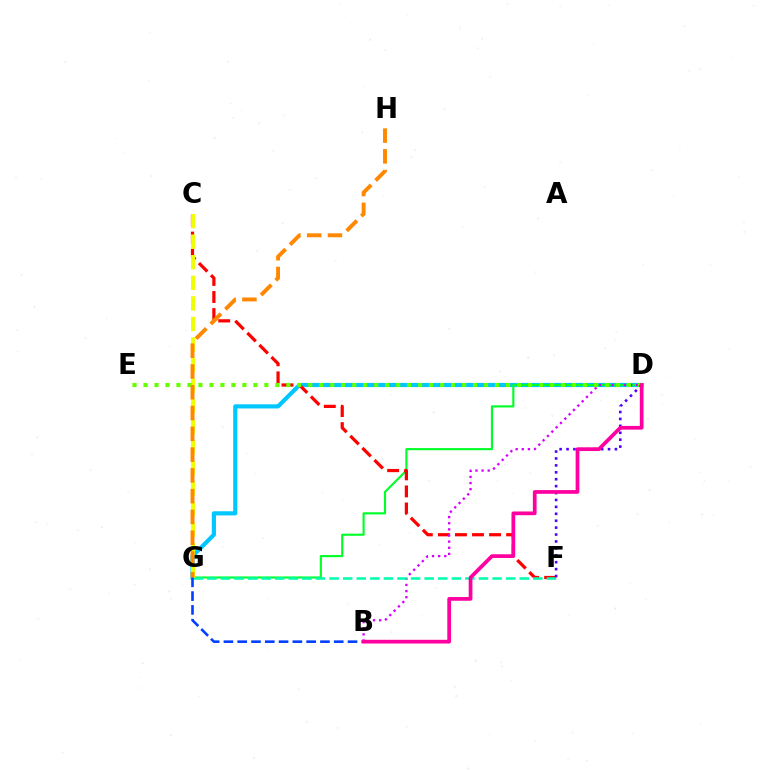{('D', 'G'): [{'color': '#00c7ff', 'line_style': 'solid', 'thickness': 2.98}, {'color': '#00ff27', 'line_style': 'solid', 'thickness': 1.53}], ('C', 'F'): [{'color': '#ff0000', 'line_style': 'dashed', 'thickness': 2.32}], ('B', 'D'): [{'color': '#d600ff', 'line_style': 'dotted', 'thickness': 1.67}, {'color': '#ff00a0', 'line_style': 'solid', 'thickness': 2.68}], ('F', 'G'): [{'color': '#00ffaf', 'line_style': 'dashed', 'thickness': 1.85}], ('C', 'G'): [{'color': '#eeff00', 'line_style': 'dashed', 'thickness': 2.79}], ('D', 'E'): [{'color': '#66ff00', 'line_style': 'dotted', 'thickness': 2.99}], ('G', 'H'): [{'color': '#ff8800', 'line_style': 'dashed', 'thickness': 2.82}], ('D', 'F'): [{'color': '#4f00ff', 'line_style': 'dotted', 'thickness': 1.88}], ('B', 'G'): [{'color': '#003fff', 'line_style': 'dashed', 'thickness': 1.87}]}